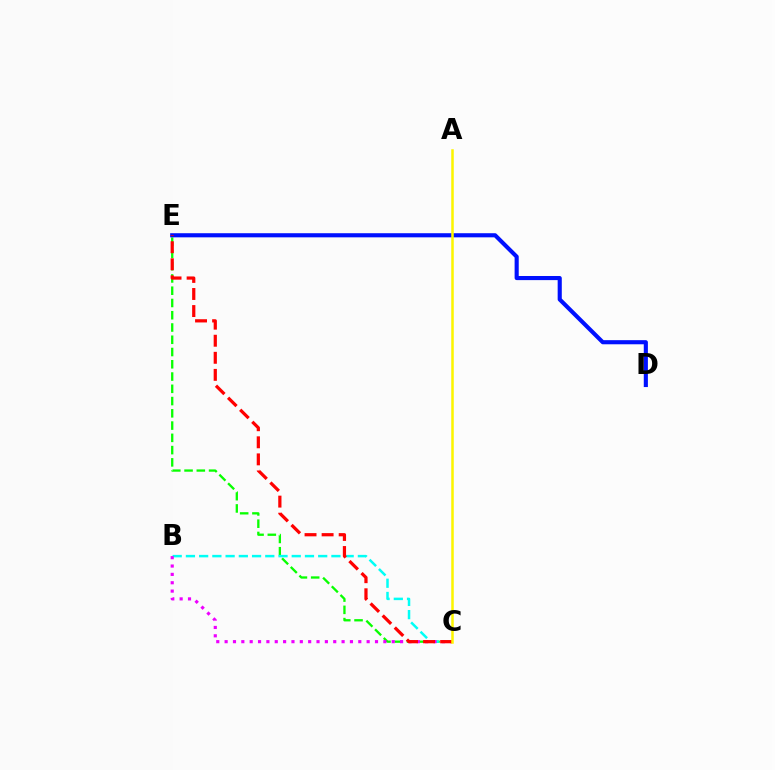{('C', 'E'): [{'color': '#08ff00', 'line_style': 'dashed', 'thickness': 1.67}, {'color': '#ff0000', 'line_style': 'dashed', 'thickness': 2.32}], ('D', 'E'): [{'color': '#0010ff', 'line_style': 'solid', 'thickness': 2.96}], ('B', 'C'): [{'color': '#00fff6', 'line_style': 'dashed', 'thickness': 1.8}, {'color': '#ee00ff', 'line_style': 'dotted', 'thickness': 2.27}], ('A', 'C'): [{'color': '#fcf500', 'line_style': 'solid', 'thickness': 1.82}]}